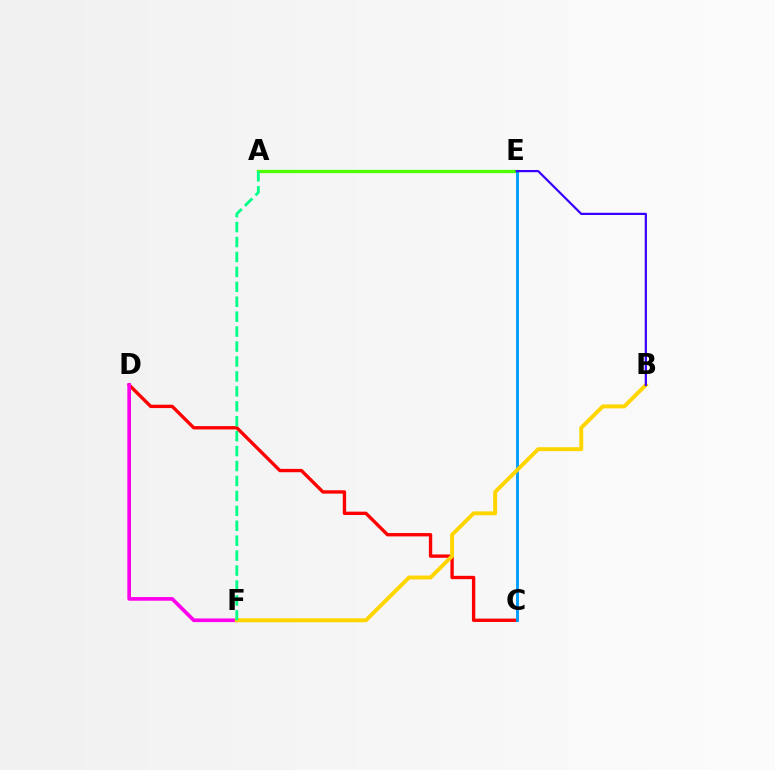{('C', 'D'): [{'color': '#ff0000', 'line_style': 'solid', 'thickness': 2.41}], ('D', 'F'): [{'color': '#ff00ed', 'line_style': 'solid', 'thickness': 2.64}], ('A', 'E'): [{'color': '#4fff00', 'line_style': 'solid', 'thickness': 2.37}], ('C', 'E'): [{'color': '#009eff', 'line_style': 'solid', 'thickness': 2.08}], ('B', 'F'): [{'color': '#ffd500', 'line_style': 'solid', 'thickness': 2.82}], ('B', 'E'): [{'color': '#3700ff', 'line_style': 'solid', 'thickness': 1.59}], ('A', 'F'): [{'color': '#00ff86', 'line_style': 'dashed', 'thickness': 2.03}]}